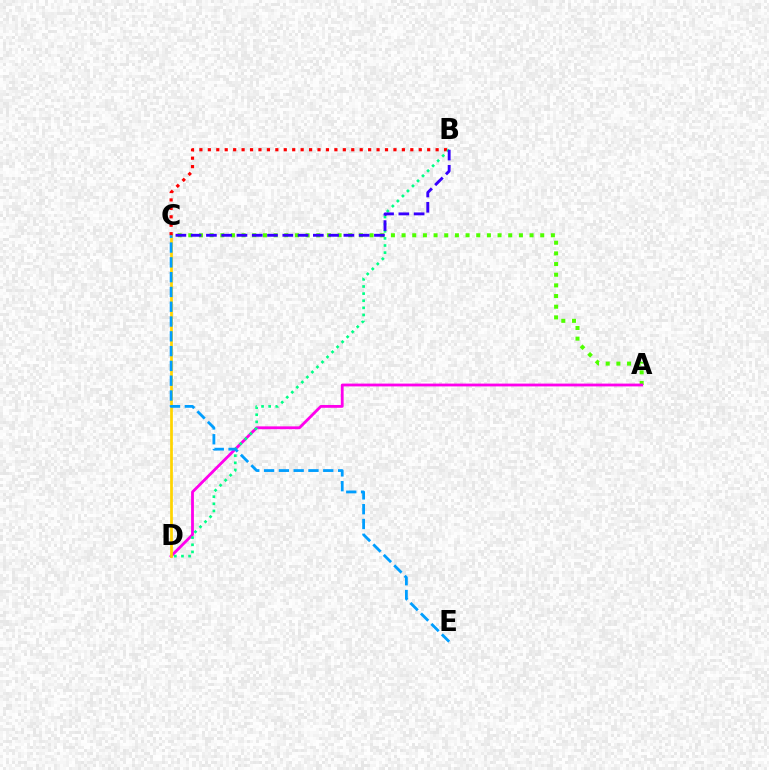{('A', 'C'): [{'color': '#4fff00', 'line_style': 'dotted', 'thickness': 2.9}], ('A', 'D'): [{'color': '#ff00ed', 'line_style': 'solid', 'thickness': 2.03}], ('C', 'D'): [{'color': '#ffd500', 'line_style': 'solid', 'thickness': 1.97}], ('B', 'C'): [{'color': '#ff0000', 'line_style': 'dotted', 'thickness': 2.29}, {'color': '#3700ff', 'line_style': 'dashed', 'thickness': 2.07}], ('B', 'D'): [{'color': '#00ff86', 'line_style': 'dotted', 'thickness': 1.93}], ('C', 'E'): [{'color': '#009eff', 'line_style': 'dashed', 'thickness': 2.01}]}